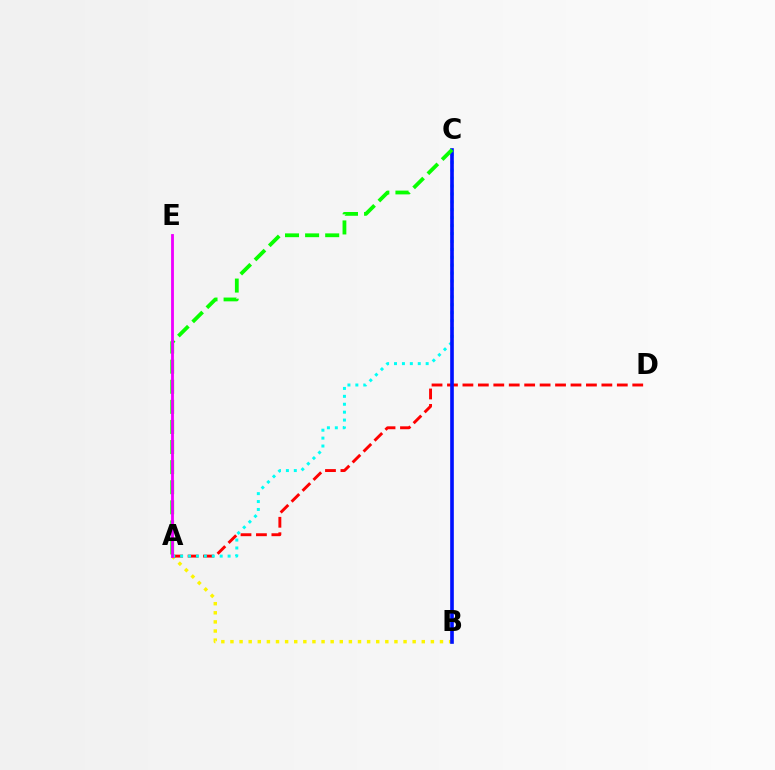{('A', 'B'): [{'color': '#fcf500', 'line_style': 'dotted', 'thickness': 2.48}], ('A', 'D'): [{'color': '#ff0000', 'line_style': 'dashed', 'thickness': 2.1}], ('A', 'C'): [{'color': '#00fff6', 'line_style': 'dotted', 'thickness': 2.15}, {'color': '#08ff00', 'line_style': 'dashed', 'thickness': 2.73}], ('B', 'C'): [{'color': '#0010ff', 'line_style': 'solid', 'thickness': 2.62}], ('A', 'E'): [{'color': '#ee00ff', 'line_style': 'solid', 'thickness': 2.04}]}